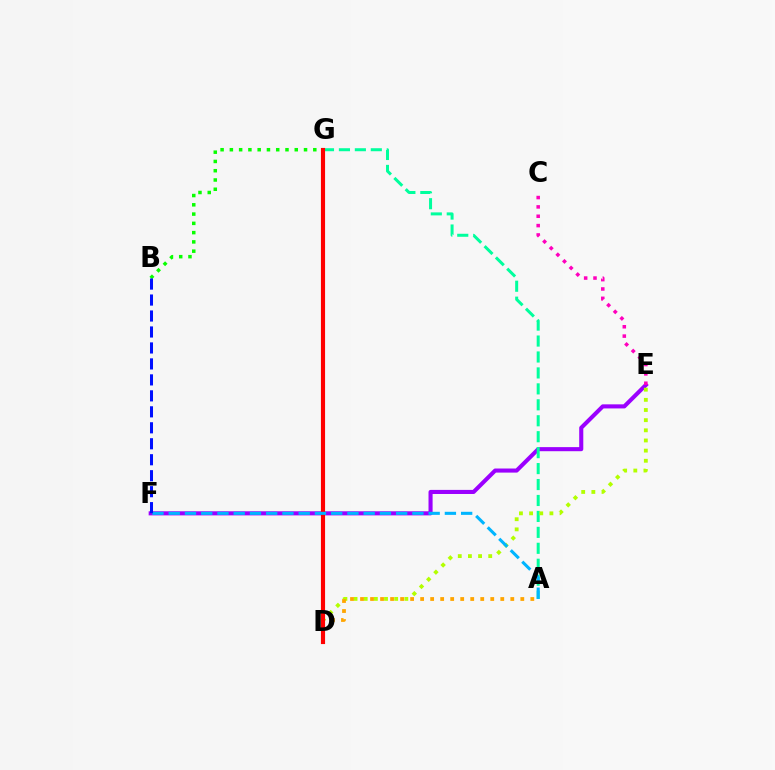{('B', 'G'): [{'color': '#08ff00', 'line_style': 'dotted', 'thickness': 2.52}], ('E', 'F'): [{'color': '#9b00ff', 'line_style': 'solid', 'thickness': 2.94}], ('A', 'G'): [{'color': '#00ff9d', 'line_style': 'dashed', 'thickness': 2.17}], ('D', 'E'): [{'color': '#b3ff00', 'line_style': 'dotted', 'thickness': 2.76}], ('A', 'D'): [{'color': '#ffa500', 'line_style': 'dotted', 'thickness': 2.72}], ('D', 'G'): [{'color': '#ff0000', 'line_style': 'solid', 'thickness': 2.98}], ('C', 'E'): [{'color': '#ff00bd', 'line_style': 'dotted', 'thickness': 2.54}], ('A', 'F'): [{'color': '#00b5ff', 'line_style': 'dashed', 'thickness': 2.21}], ('B', 'F'): [{'color': '#0010ff', 'line_style': 'dashed', 'thickness': 2.17}]}